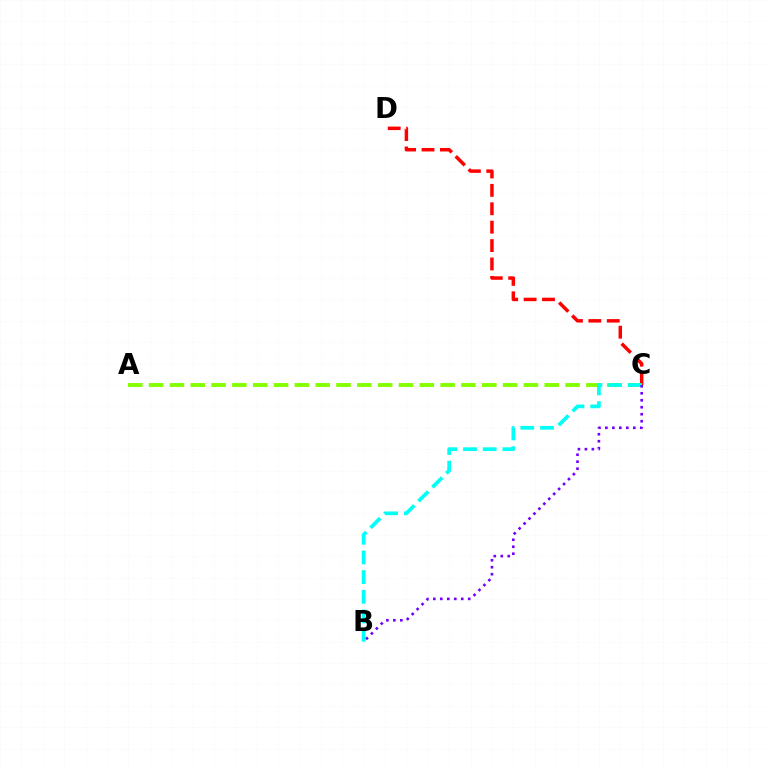{('C', 'D'): [{'color': '#ff0000', 'line_style': 'dashed', 'thickness': 2.5}], ('A', 'C'): [{'color': '#84ff00', 'line_style': 'dashed', 'thickness': 2.83}], ('B', 'C'): [{'color': '#00fff6', 'line_style': 'dashed', 'thickness': 2.67}, {'color': '#7200ff', 'line_style': 'dotted', 'thickness': 1.9}]}